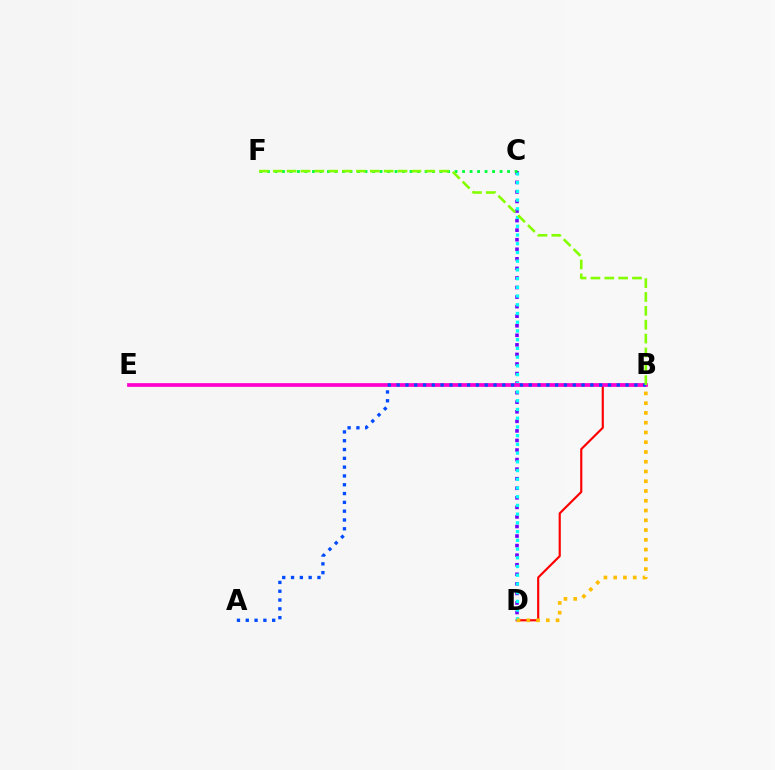{('B', 'D'): [{'color': '#ff0000', 'line_style': 'solid', 'thickness': 1.56}, {'color': '#ffbd00', 'line_style': 'dotted', 'thickness': 2.65}], ('C', 'D'): [{'color': '#7200ff', 'line_style': 'dotted', 'thickness': 2.6}, {'color': '#00fff6', 'line_style': 'dotted', 'thickness': 2.37}], ('C', 'F'): [{'color': '#00ff39', 'line_style': 'dotted', 'thickness': 2.04}], ('B', 'E'): [{'color': '#ff00cf', 'line_style': 'solid', 'thickness': 2.67}], ('A', 'B'): [{'color': '#004bff', 'line_style': 'dotted', 'thickness': 2.39}], ('B', 'F'): [{'color': '#84ff00', 'line_style': 'dashed', 'thickness': 1.88}]}